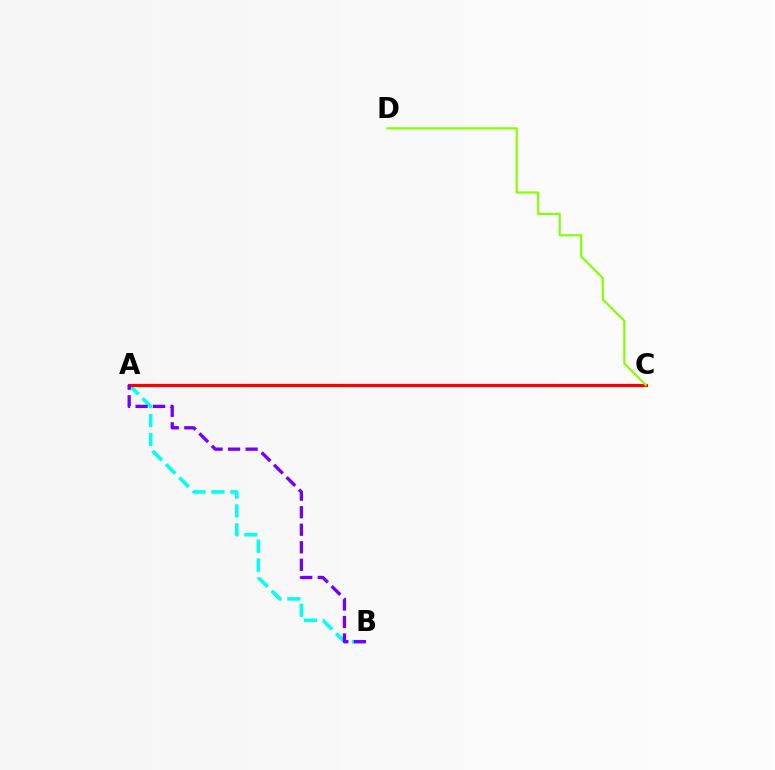{('A', 'B'): [{'color': '#00fff6', 'line_style': 'dashed', 'thickness': 2.57}, {'color': '#7200ff', 'line_style': 'dashed', 'thickness': 2.38}], ('A', 'C'): [{'color': '#ff0000', 'line_style': 'solid', 'thickness': 2.29}], ('C', 'D'): [{'color': '#84ff00', 'line_style': 'solid', 'thickness': 1.55}]}